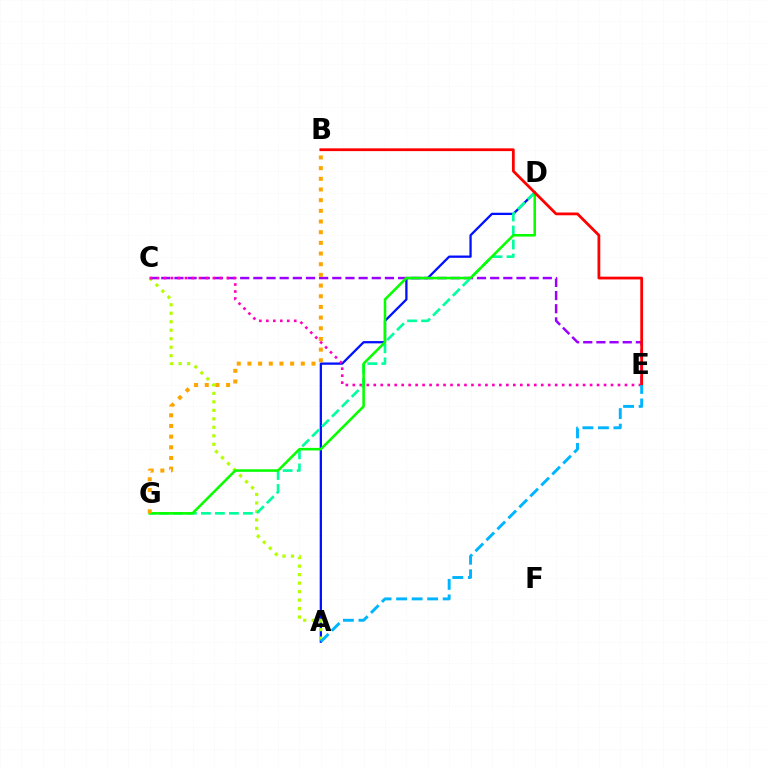{('A', 'D'): [{'color': '#0010ff', 'line_style': 'solid', 'thickness': 1.65}], ('A', 'C'): [{'color': '#b3ff00', 'line_style': 'dotted', 'thickness': 2.31}], ('C', 'E'): [{'color': '#9b00ff', 'line_style': 'dashed', 'thickness': 1.79}, {'color': '#ff00bd', 'line_style': 'dotted', 'thickness': 1.9}], ('D', 'G'): [{'color': '#00ff9d', 'line_style': 'dashed', 'thickness': 1.9}, {'color': '#08ff00', 'line_style': 'solid', 'thickness': 1.85}], ('B', 'E'): [{'color': '#ff0000', 'line_style': 'solid', 'thickness': 1.99}], ('B', 'G'): [{'color': '#ffa500', 'line_style': 'dotted', 'thickness': 2.9}], ('A', 'E'): [{'color': '#00b5ff', 'line_style': 'dashed', 'thickness': 2.11}]}